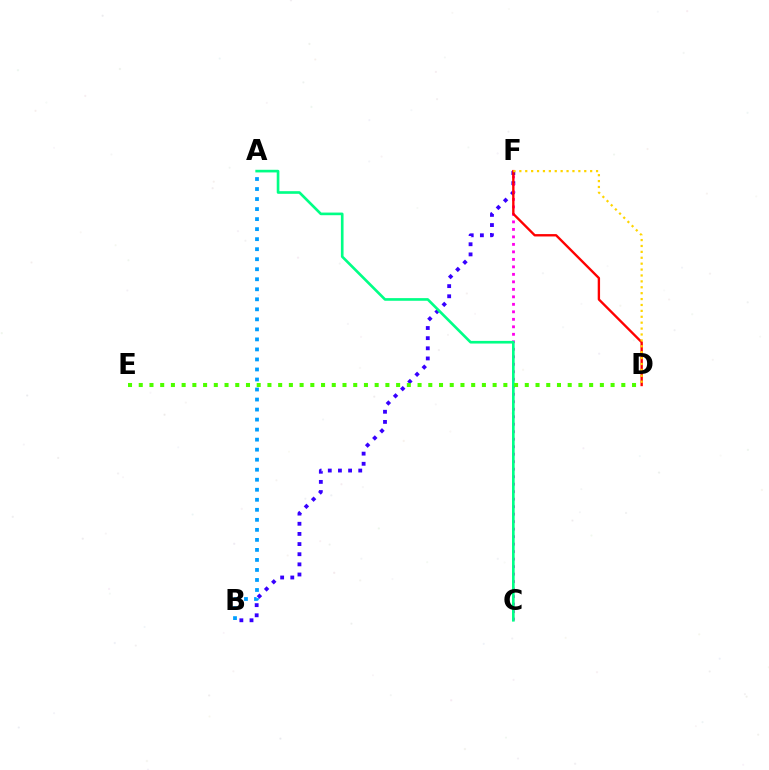{('B', 'F'): [{'color': '#3700ff', 'line_style': 'dotted', 'thickness': 2.76}], ('C', 'F'): [{'color': '#ff00ed', 'line_style': 'dotted', 'thickness': 2.04}], ('D', 'F'): [{'color': '#ff0000', 'line_style': 'solid', 'thickness': 1.7}, {'color': '#ffd500', 'line_style': 'dotted', 'thickness': 1.6}], ('A', 'C'): [{'color': '#00ff86', 'line_style': 'solid', 'thickness': 1.91}], ('D', 'E'): [{'color': '#4fff00', 'line_style': 'dotted', 'thickness': 2.91}], ('A', 'B'): [{'color': '#009eff', 'line_style': 'dotted', 'thickness': 2.72}]}